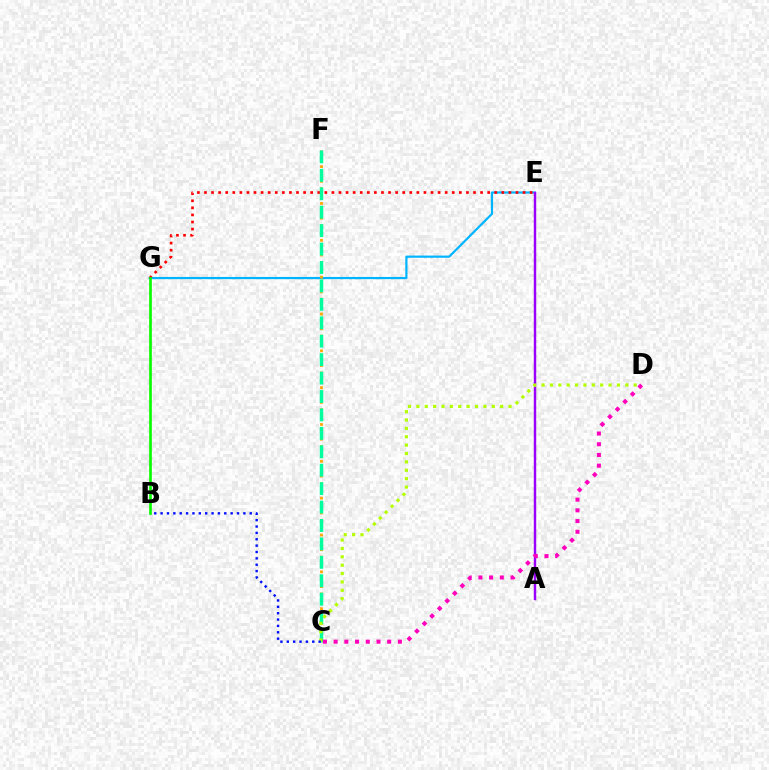{('E', 'G'): [{'color': '#00b5ff', 'line_style': 'solid', 'thickness': 1.59}, {'color': '#ff0000', 'line_style': 'dotted', 'thickness': 1.92}], ('C', 'F'): [{'color': '#ffa500', 'line_style': 'dotted', 'thickness': 2.0}, {'color': '#00ff9d', 'line_style': 'dashed', 'thickness': 2.5}], ('A', 'E'): [{'color': '#9b00ff', 'line_style': 'solid', 'thickness': 1.75}], ('C', 'D'): [{'color': '#b3ff00', 'line_style': 'dotted', 'thickness': 2.28}, {'color': '#ff00bd', 'line_style': 'dotted', 'thickness': 2.91}], ('B', 'C'): [{'color': '#0010ff', 'line_style': 'dotted', 'thickness': 1.73}], ('B', 'G'): [{'color': '#08ff00', 'line_style': 'solid', 'thickness': 1.92}]}